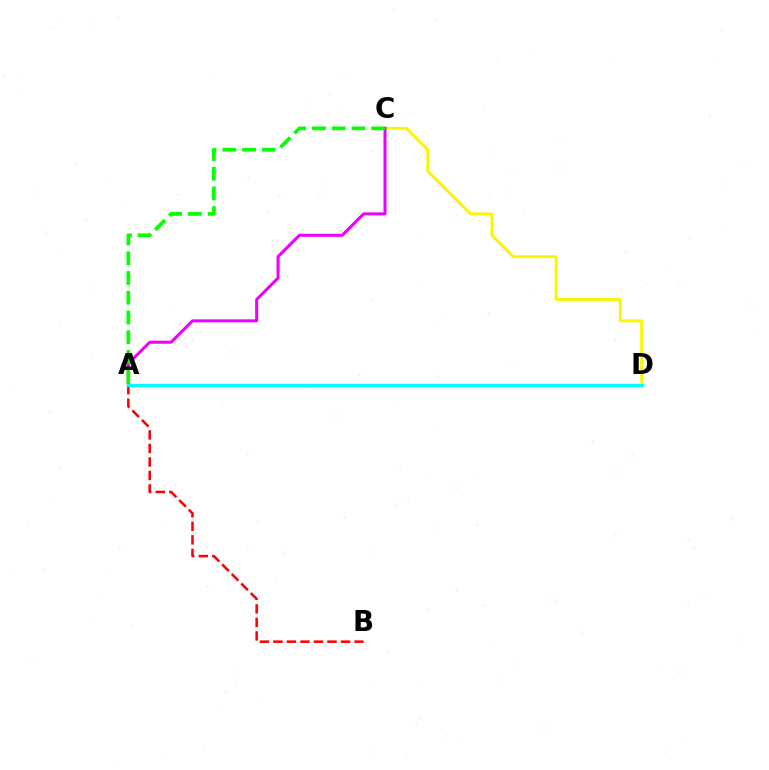{('A', 'D'): [{'color': '#0010ff', 'line_style': 'solid', 'thickness': 2.18}, {'color': '#00fff6', 'line_style': 'solid', 'thickness': 2.37}], ('A', 'B'): [{'color': '#ff0000', 'line_style': 'dashed', 'thickness': 1.84}], ('C', 'D'): [{'color': '#fcf500', 'line_style': 'solid', 'thickness': 2.09}], ('A', 'C'): [{'color': '#ee00ff', 'line_style': 'solid', 'thickness': 2.18}, {'color': '#08ff00', 'line_style': 'dashed', 'thickness': 2.68}]}